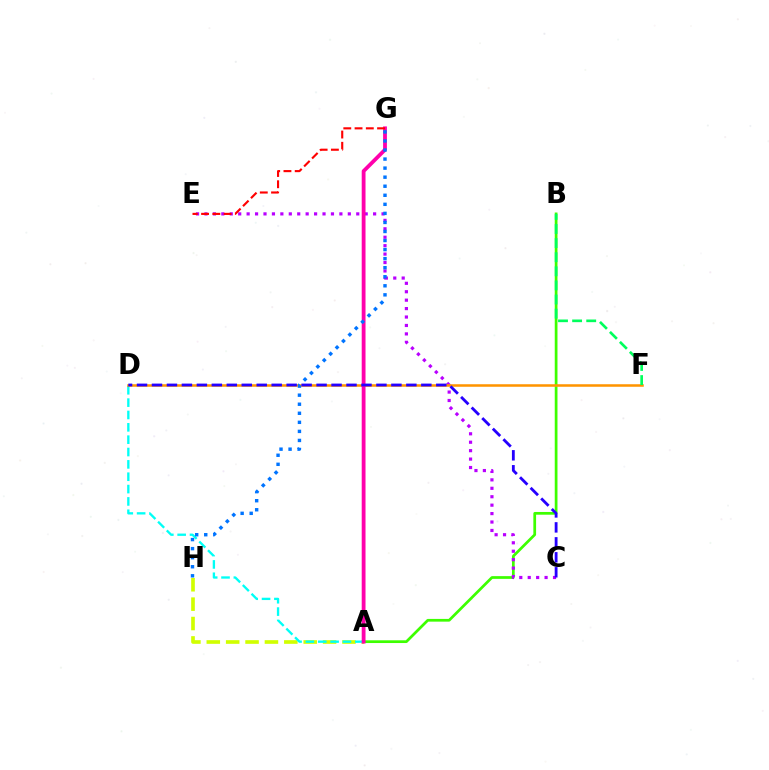{('A', 'H'): [{'color': '#d1ff00', 'line_style': 'dashed', 'thickness': 2.63}], ('A', 'B'): [{'color': '#3dff00', 'line_style': 'solid', 'thickness': 1.97}], ('A', 'D'): [{'color': '#00fff6', 'line_style': 'dashed', 'thickness': 1.68}], ('C', 'E'): [{'color': '#b900ff', 'line_style': 'dotted', 'thickness': 2.29}], ('D', 'F'): [{'color': '#ff9400', 'line_style': 'solid', 'thickness': 1.82}], ('B', 'F'): [{'color': '#00ff5c', 'line_style': 'dashed', 'thickness': 1.92}], ('A', 'G'): [{'color': '#ff00ac', 'line_style': 'solid', 'thickness': 2.74}], ('E', 'G'): [{'color': '#ff0000', 'line_style': 'dashed', 'thickness': 1.53}], ('C', 'D'): [{'color': '#2500ff', 'line_style': 'dashed', 'thickness': 2.03}], ('G', 'H'): [{'color': '#0074ff', 'line_style': 'dotted', 'thickness': 2.46}]}